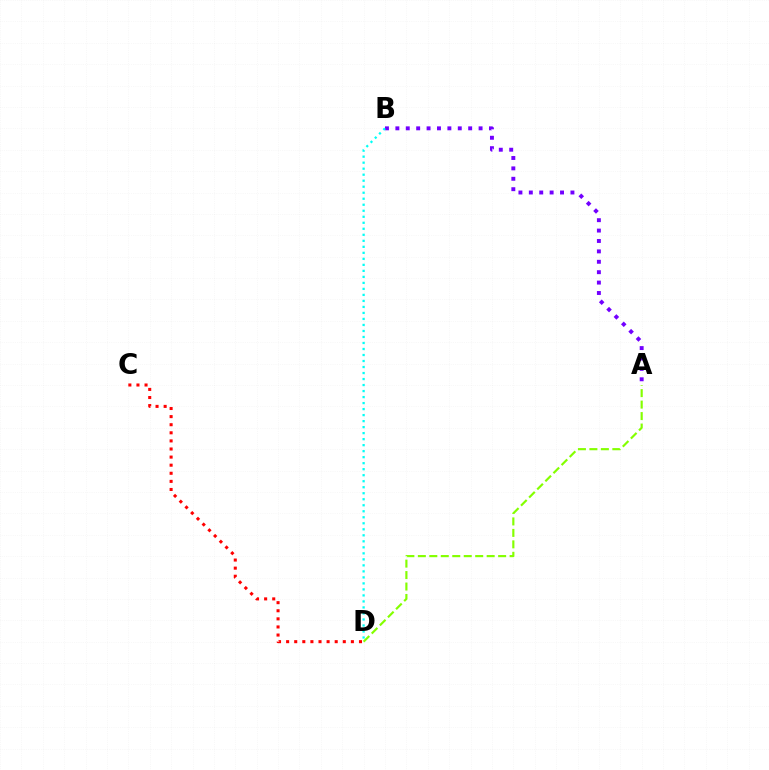{('A', 'B'): [{'color': '#7200ff', 'line_style': 'dotted', 'thickness': 2.83}], ('A', 'D'): [{'color': '#84ff00', 'line_style': 'dashed', 'thickness': 1.56}], ('C', 'D'): [{'color': '#ff0000', 'line_style': 'dotted', 'thickness': 2.2}], ('B', 'D'): [{'color': '#00fff6', 'line_style': 'dotted', 'thickness': 1.63}]}